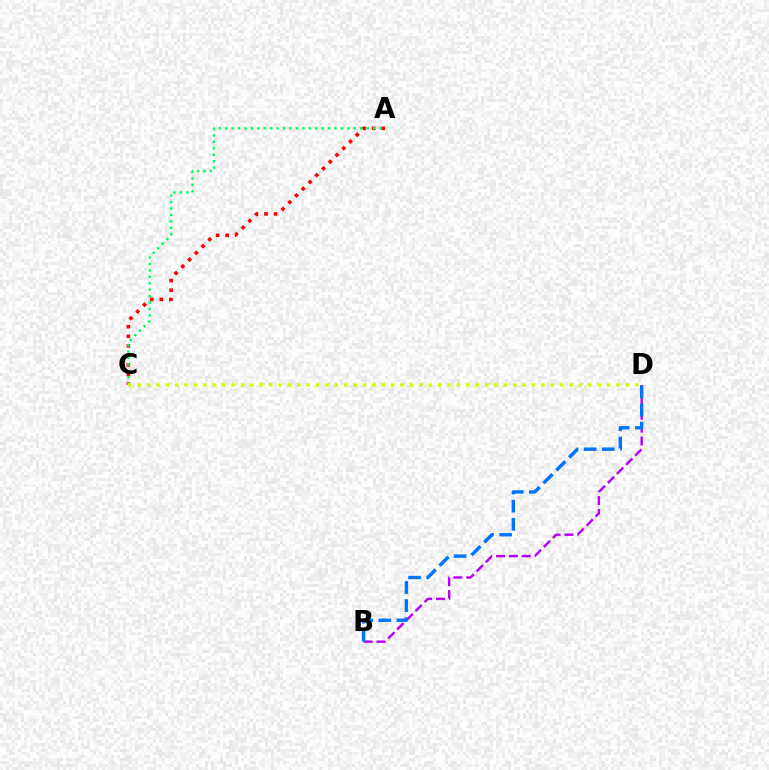{('A', 'C'): [{'color': '#ff0000', 'line_style': 'dotted', 'thickness': 2.59}, {'color': '#00ff5c', 'line_style': 'dotted', 'thickness': 1.75}], ('B', 'D'): [{'color': '#b900ff', 'line_style': 'dashed', 'thickness': 1.75}, {'color': '#0074ff', 'line_style': 'dashed', 'thickness': 2.46}], ('C', 'D'): [{'color': '#d1ff00', 'line_style': 'dotted', 'thickness': 2.55}]}